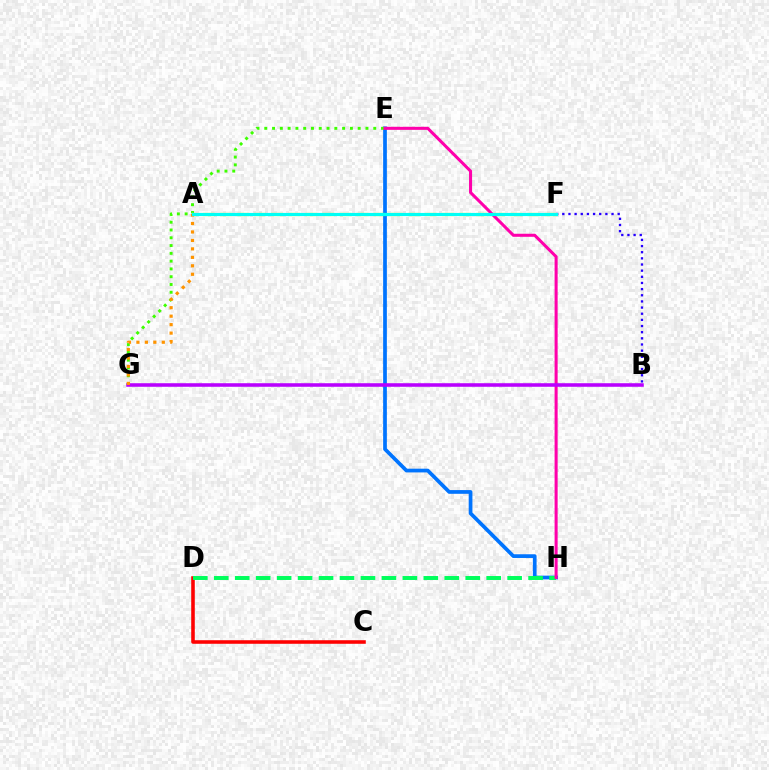{('E', 'H'): [{'color': '#0074ff', 'line_style': 'solid', 'thickness': 2.68}, {'color': '#ff00ac', 'line_style': 'solid', 'thickness': 2.19}], ('A', 'F'): [{'color': '#d1ff00', 'line_style': 'dashed', 'thickness': 2.32}, {'color': '#00fff6', 'line_style': 'solid', 'thickness': 2.25}], ('E', 'G'): [{'color': '#3dff00', 'line_style': 'dotted', 'thickness': 2.11}], ('C', 'D'): [{'color': '#ff0000', 'line_style': 'solid', 'thickness': 2.57}], ('D', 'H'): [{'color': '#00ff5c', 'line_style': 'dashed', 'thickness': 2.85}], ('B', 'F'): [{'color': '#2500ff', 'line_style': 'dotted', 'thickness': 1.67}], ('B', 'G'): [{'color': '#b900ff', 'line_style': 'solid', 'thickness': 2.56}], ('A', 'G'): [{'color': '#ff9400', 'line_style': 'dotted', 'thickness': 2.3}]}